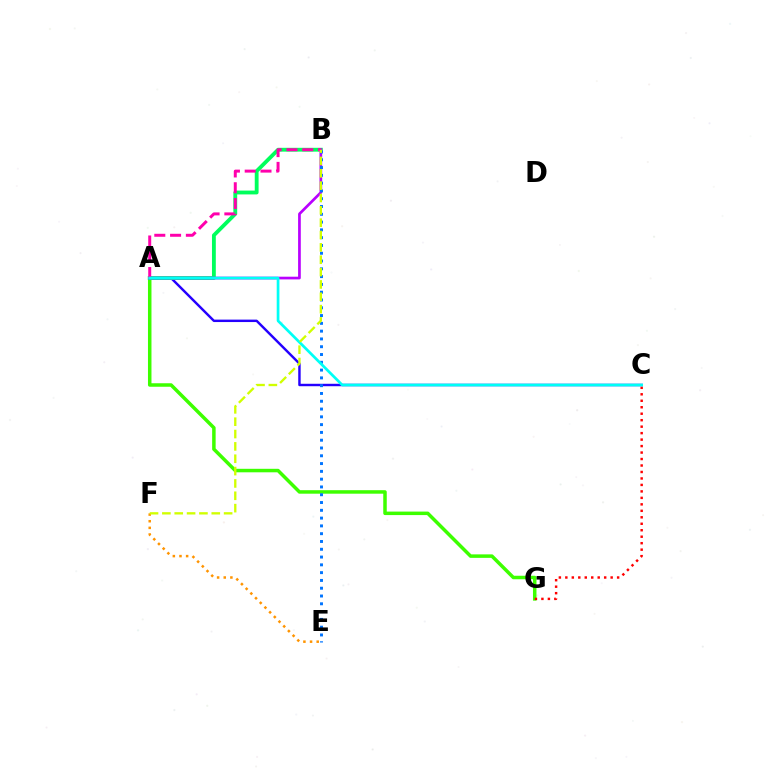{('A', 'C'): [{'color': '#2500ff', 'line_style': 'solid', 'thickness': 1.75}, {'color': '#00fff6', 'line_style': 'solid', 'thickness': 1.95}], ('A', 'G'): [{'color': '#3dff00', 'line_style': 'solid', 'thickness': 2.52}], ('E', 'F'): [{'color': '#ff9400', 'line_style': 'dotted', 'thickness': 1.8}], ('A', 'B'): [{'color': '#00ff5c', 'line_style': 'solid', 'thickness': 2.76}, {'color': '#b900ff', 'line_style': 'solid', 'thickness': 1.95}, {'color': '#ff00ac', 'line_style': 'dashed', 'thickness': 2.14}], ('C', 'G'): [{'color': '#ff0000', 'line_style': 'dotted', 'thickness': 1.76}], ('B', 'E'): [{'color': '#0074ff', 'line_style': 'dotted', 'thickness': 2.12}], ('B', 'F'): [{'color': '#d1ff00', 'line_style': 'dashed', 'thickness': 1.68}]}